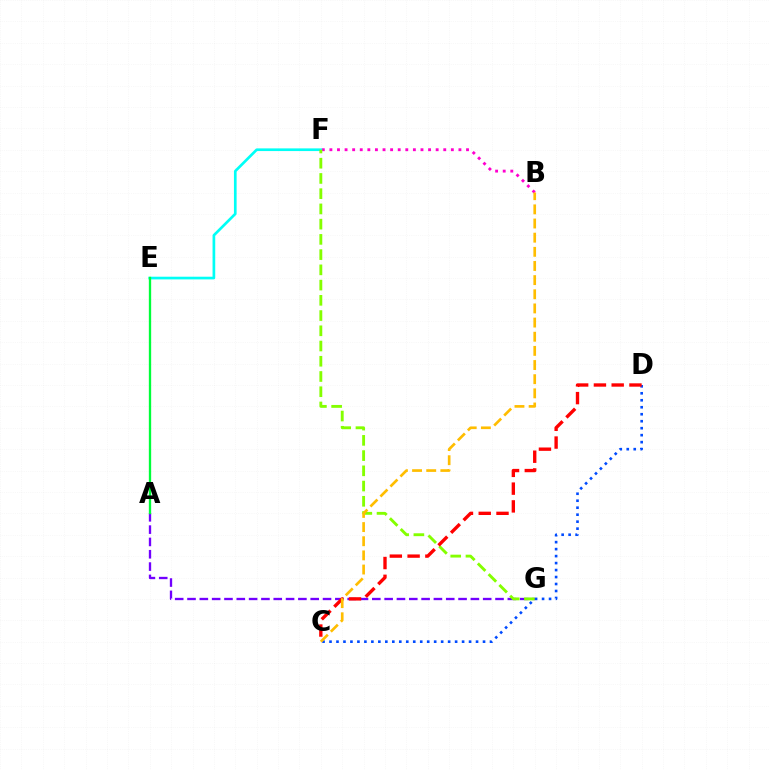{('B', 'F'): [{'color': '#ff00cf', 'line_style': 'dotted', 'thickness': 2.06}], ('E', 'F'): [{'color': '#00fff6', 'line_style': 'solid', 'thickness': 1.93}], ('C', 'D'): [{'color': '#004bff', 'line_style': 'dotted', 'thickness': 1.9}, {'color': '#ff0000', 'line_style': 'dashed', 'thickness': 2.41}], ('A', 'G'): [{'color': '#7200ff', 'line_style': 'dashed', 'thickness': 1.67}], ('F', 'G'): [{'color': '#84ff00', 'line_style': 'dashed', 'thickness': 2.07}], ('A', 'E'): [{'color': '#00ff39', 'line_style': 'solid', 'thickness': 1.68}], ('B', 'C'): [{'color': '#ffbd00', 'line_style': 'dashed', 'thickness': 1.92}]}